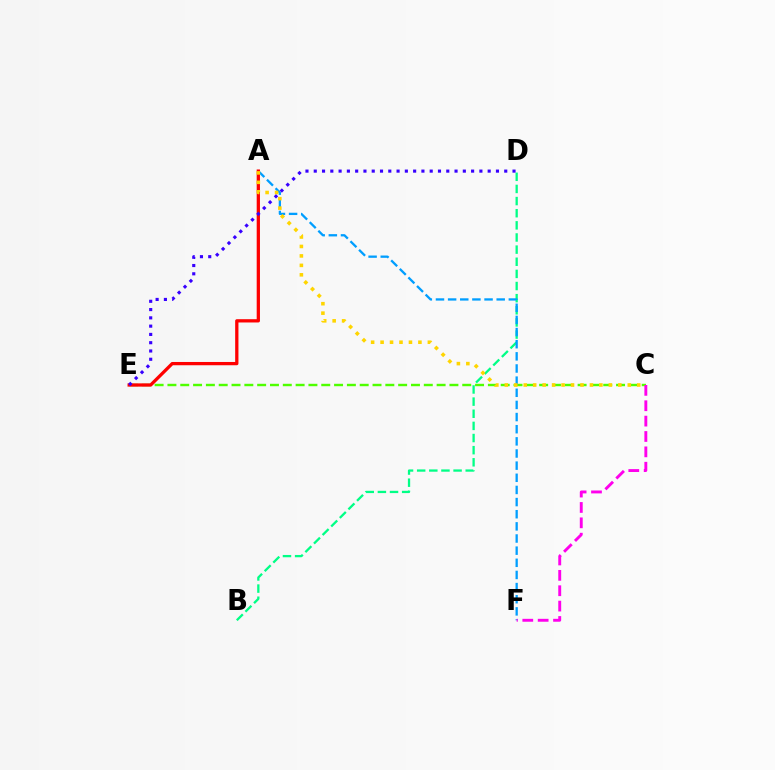{('C', 'E'): [{'color': '#4fff00', 'line_style': 'dashed', 'thickness': 1.74}], ('B', 'D'): [{'color': '#00ff86', 'line_style': 'dashed', 'thickness': 1.65}], ('A', 'F'): [{'color': '#009eff', 'line_style': 'dashed', 'thickness': 1.65}], ('A', 'E'): [{'color': '#ff0000', 'line_style': 'solid', 'thickness': 2.36}], ('C', 'F'): [{'color': '#ff00ed', 'line_style': 'dashed', 'thickness': 2.09}], ('A', 'C'): [{'color': '#ffd500', 'line_style': 'dotted', 'thickness': 2.57}], ('D', 'E'): [{'color': '#3700ff', 'line_style': 'dotted', 'thickness': 2.25}]}